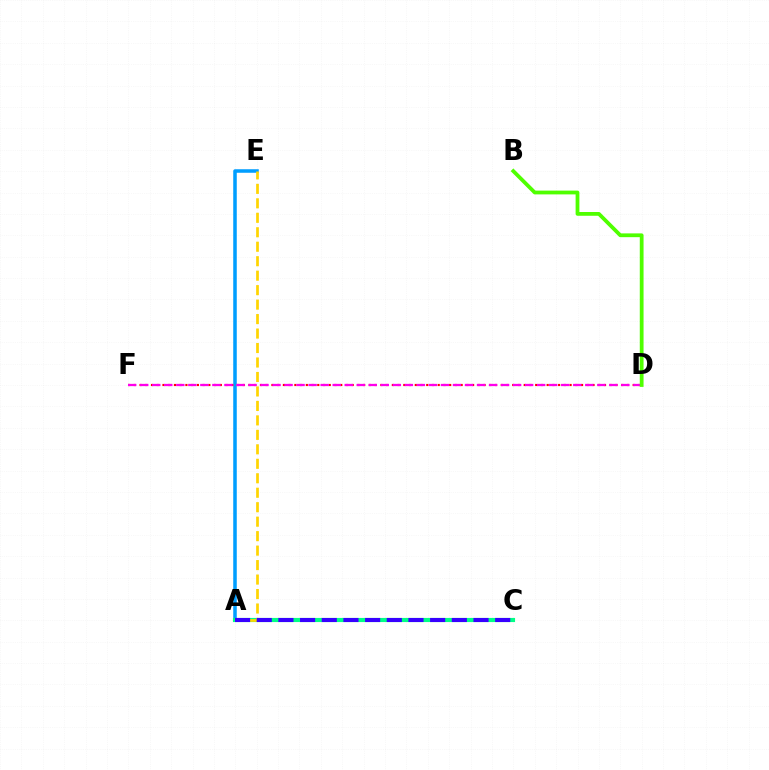{('A', 'E'): [{'color': '#009eff', 'line_style': 'solid', 'thickness': 2.54}, {'color': '#ffd500', 'line_style': 'dashed', 'thickness': 1.97}], ('D', 'F'): [{'color': '#ff0000', 'line_style': 'dotted', 'thickness': 1.56}, {'color': '#ff00ed', 'line_style': 'dashed', 'thickness': 1.63}], ('A', 'C'): [{'color': '#00ff86', 'line_style': 'solid', 'thickness': 2.98}, {'color': '#3700ff', 'line_style': 'dashed', 'thickness': 2.94}], ('B', 'D'): [{'color': '#4fff00', 'line_style': 'solid', 'thickness': 2.72}]}